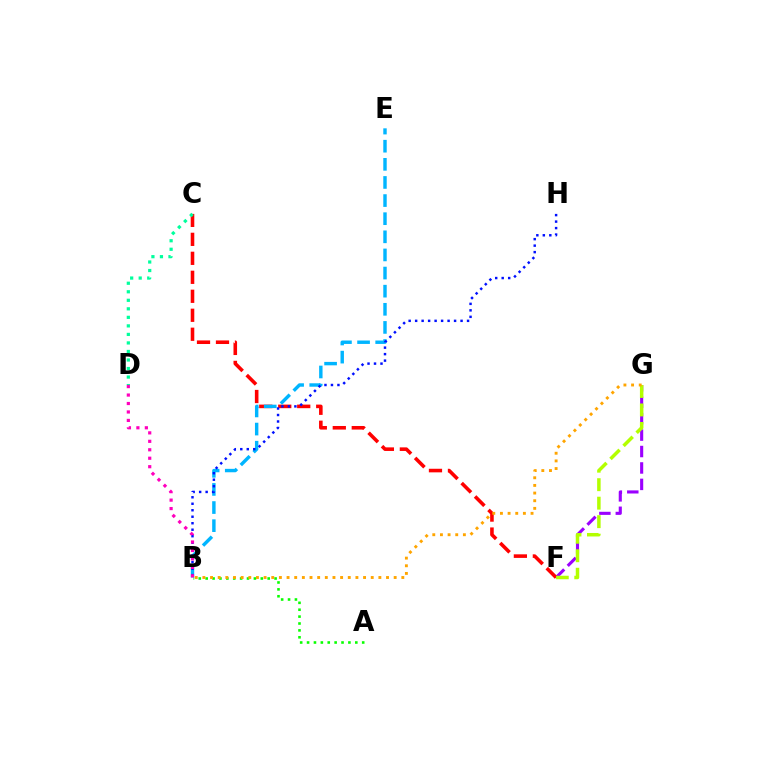{('F', 'G'): [{'color': '#9b00ff', 'line_style': 'dashed', 'thickness': 2.23}, {'color': '#b3ff00', 'line_style': 'dashed', 'thickness': 2.51}], ('C', 'F'): [{'color': '#ff0000', 'line_style': 'dashed', 'thickness': 2.58}], ('B', 'E'): [{'color': '#00b5ff', 'line_style': 'dashed', 'thickness': 2.46}], ('A', 'B'): [{'color': '#08ff00', 'line_style': 'dotted', 'thickness': 1.87}], ('B', 'H'): [{'color': '#0010ff', 'line_style': 'dotted', 'thickness': 1.76}], ('B', 'D'): [{'color': '#ff00bd', 'line_style': 'dotted', 'thickness': 2.3}], ('C', 'D'): [{'color': '#00ff9d', 'line_style': 'dotted', 'thickness': 2.32}], ('B', 'G'): [{'color': '#ffa500', 'line_style': 'dotted', 'thickness': 2.08}]}